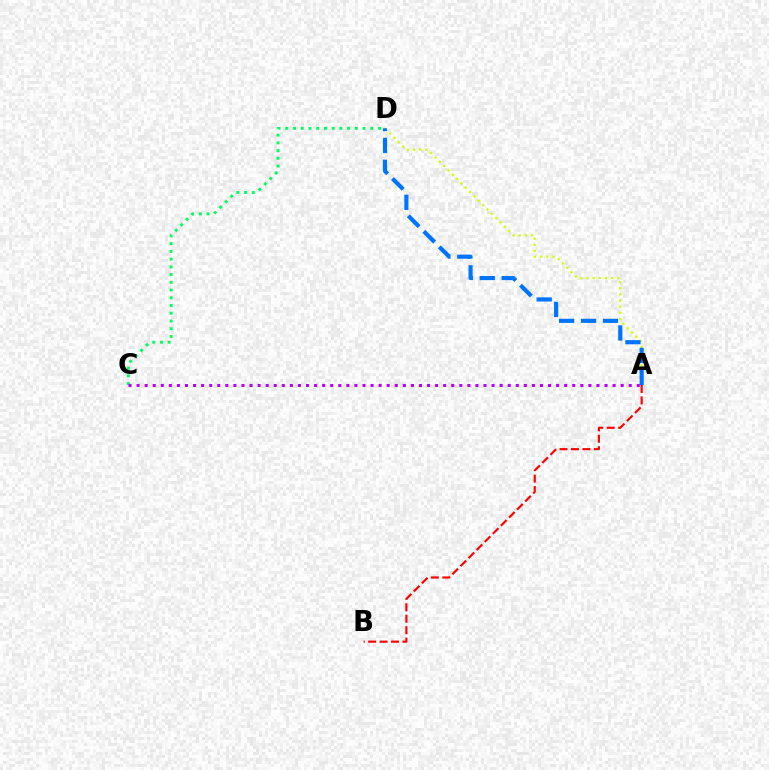{('A', 'D'): [{'color': '#d1ff00', 'line_style': 'dotted', 'thickness': 1.67}, {'color': '#0074ff', 'line_style': 'dashed', 'thickness': 2.98}], ('C', 'D'): [{'color': '#00ff5c', 'line_style': 'dotted', 'thickness': 2.1}], ('A', 'C'): [{'color': '#b900ff', 'line_style': 'dotted', 'thickness': 2.19}], ('A', 'B'): [{'color': '#ff0000', 'line_style': 'dashed', 'thickness': 1.55}]}